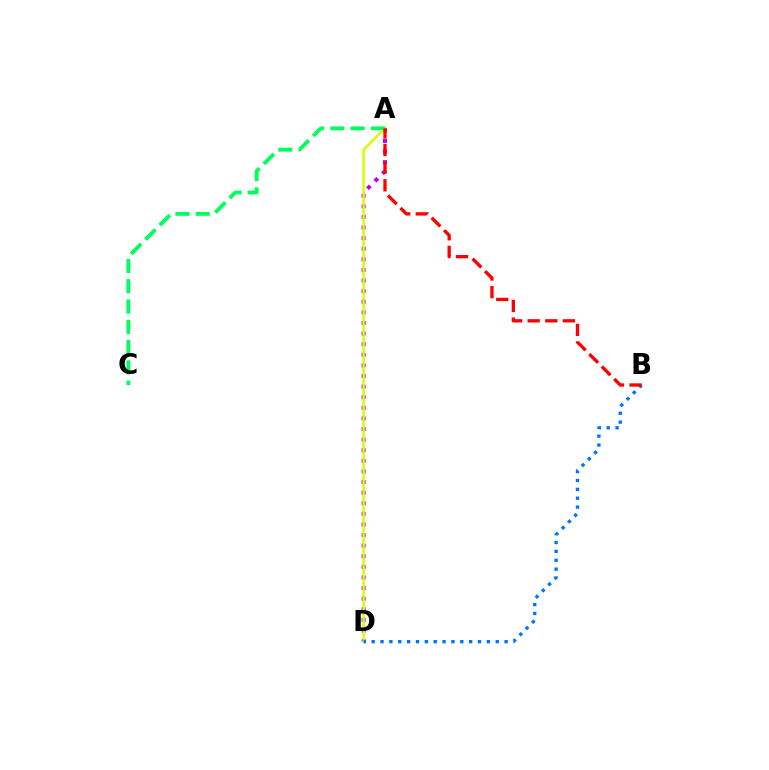{('A', 'D'): [{'color': '#b900ff', 'line_style': 'dotted', 'thickness': 2.88}, {'color': '#d1ff00', 'line_style': 'solid', 'thickness': 1.8}], ('B', 'D'): [{'color': '#0074ff', 'line_style': 'dotted', 'thickness': 2.41}], ('A', 'C'): [{'color': '#00ff5c', 'line_style': 'dashed', 'thickness': 2.76}], ('A', 'B'): [{'color': '#ff0000', 'line_style': 'dashed', 'thickness': 2.39}]}